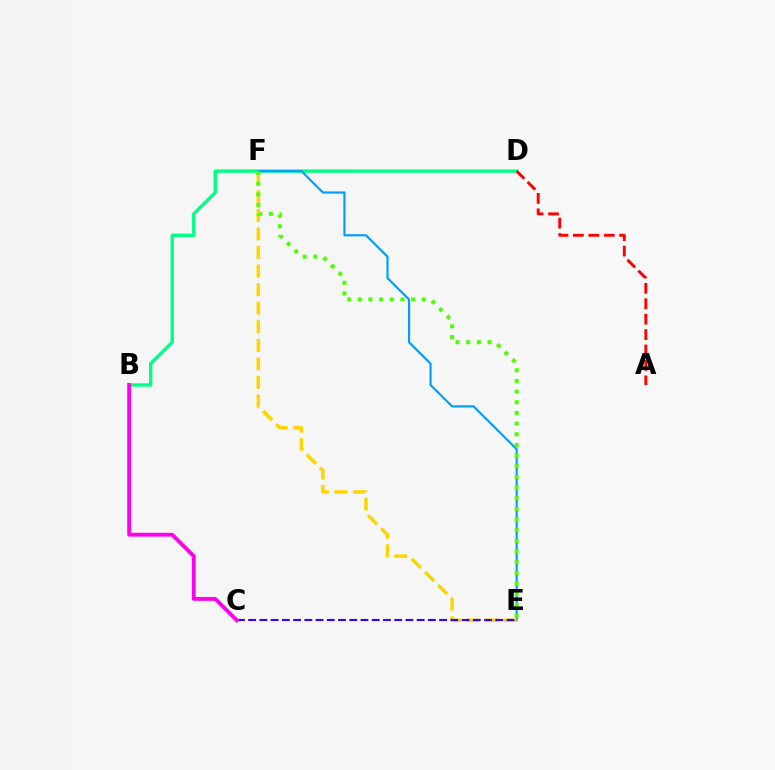{('B', 'D'): [{'color': '#00ff86', 'line_style': 'solid', 'thickness': 2.42}], ('E', 'F'): [{'color': '#009eff', 'line_style': 'solid', 'thickness': 1.57}, {'color': '#ffd500', 'line_style': 'dashed', 'thickness': 2.52}, {'color': '#4fff00', 'line_style': 'dotted', 'thickness': 2.9}], ('C', 'E'): [{'color': '#3700ff', 'line_style': 'dashed', 'thickness': 1.53}], ('A', 'D'): [{'color': '#ff0000', 'line_style': 'dashed', 'thickness': 2.09}], ('B', 'C'): [{'color': '#ff00ed', 'line_style': 'solid', 'thickness': 2.77}]}